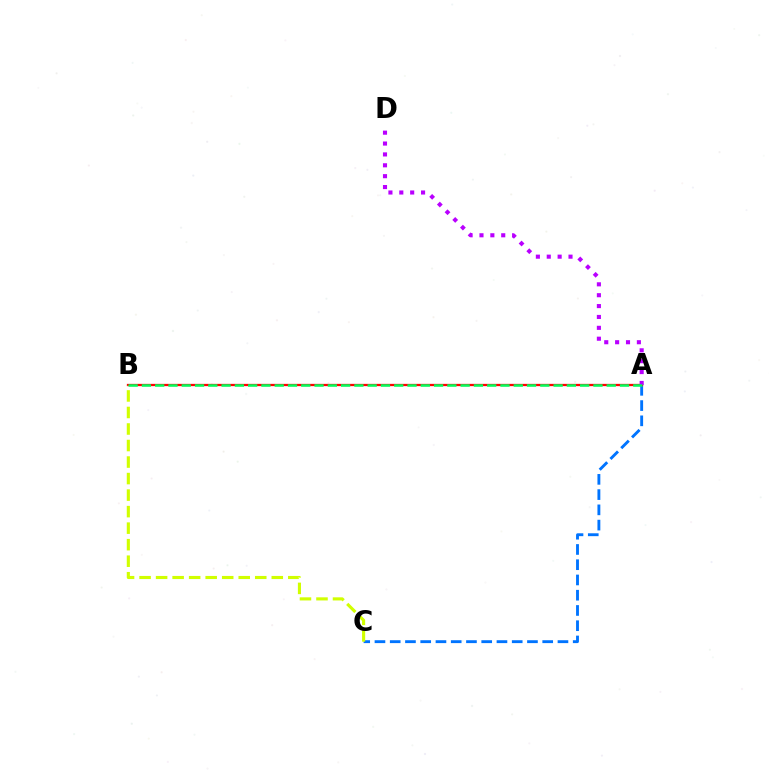{('A', 'C'): [{'color': '#0074ff', 'line_style': 'dashed', 'thickness': 2.07}], ('A', 'B'): [{'color': '#ff0000', 'line_style': 'solid', 'thickness': 1.64}, {'color': '#00ff5c', 'line_style': 'dashed', 'thickness': 1.8}], ('A', 'D'): [{'color': '#b900ff', 'line_style': 'dotted', 'thickness': 2.96}], ('B', 'C'): [{'color': '#d1ff00', 'line_style': 'dashed', 'thickness': 2.24}]}